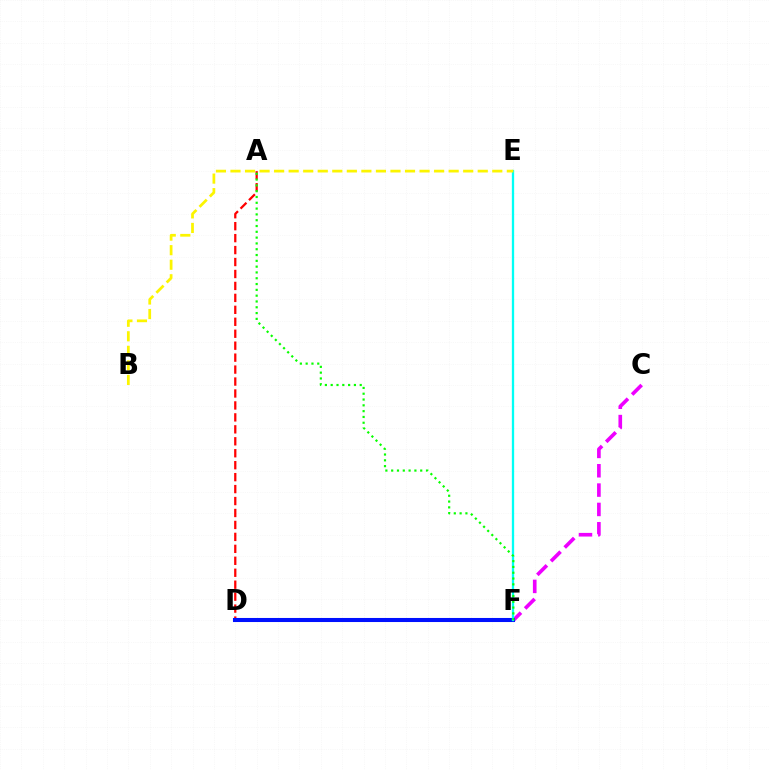{('C', 'F'): [{'color': '#ee00ff', 'line_style': 'dashed', 'thickness': 2.63}], ('A', 'D'): [{'color': '#ff0000', 'line_style': 'dashed', 'thickness': 1.62}], ('D', 'F'): [{'color': '#0010ff', 'line_style': 'solid', 'thickness': 2.92}], ('E', 'F'): [{'color': '#00fff6', 'line_style': 'solid', 'thickness': 1.66}], ('B', 'E'): [{'color': '#fcf500', 'line_style': 'dashed', 'thickness': 1.98}], ('A', 'F'): [{'color': '#08ff00', 'line_style': 'dotted', 'thickness': 1.58}]}